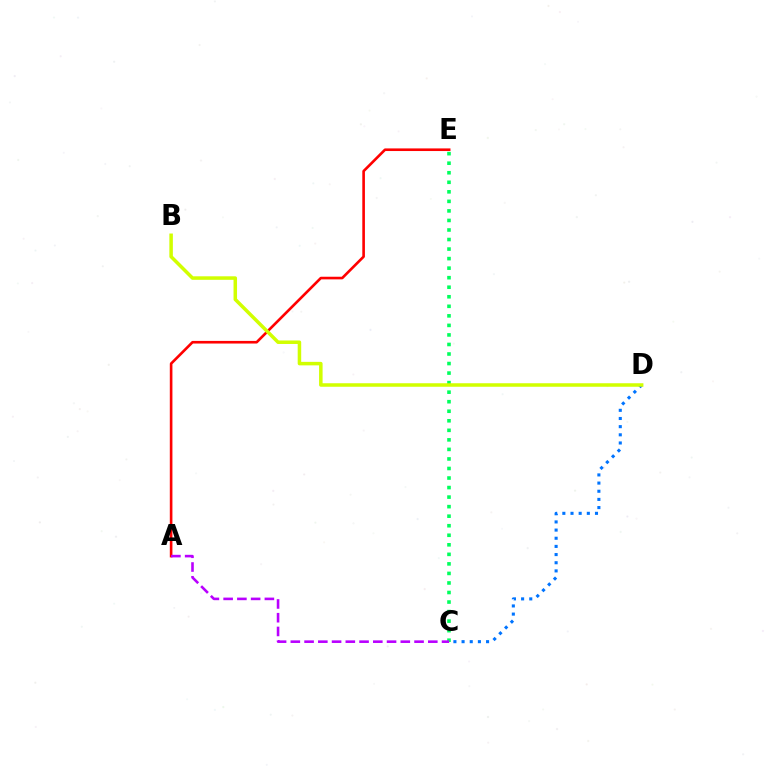{('C', 'E'): [{'color': '#00ff5c', 'line_style': 'dotted', 'thickness': 2.59}], ('C', 'D'): [{'color': '#0074ff', 'line_style': 'dotted', 'thickness': 2.22}], ('A', 'E'): [{'color': '#ff0000', 'line_style': 'solid', 'thickness': 1.89}], ('A', 'C'): [{'color': '#b900ff', 'line_style': 'dashed', 'thickness': 1.87}], ('B', 'D'): [{'color': '#d1ff00', 'line_style': 'solid', 'thickness': 2.53}]}